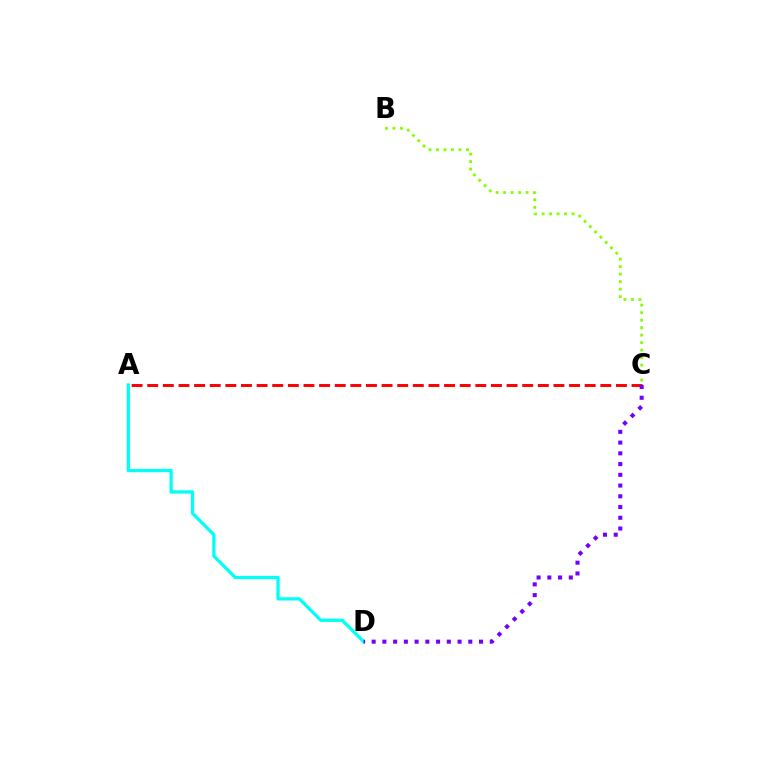{('B', 'C'): [{'color': '#84ff00', 'line_style': 'dotted', 'thickness': 2.03}], ('A', 'D'): [{'color': '#00fff6', 'line_style': 'solid', 'thickness': 2.35}], ('A', 'C'): [{'color': '#ff0000', 'line_style': 'dashed', 'thickness': 2.12}], ('C', 'D'): [{'color': '#7200ff', 'line_style': 'dotted', 'thickness': 2.92}]}